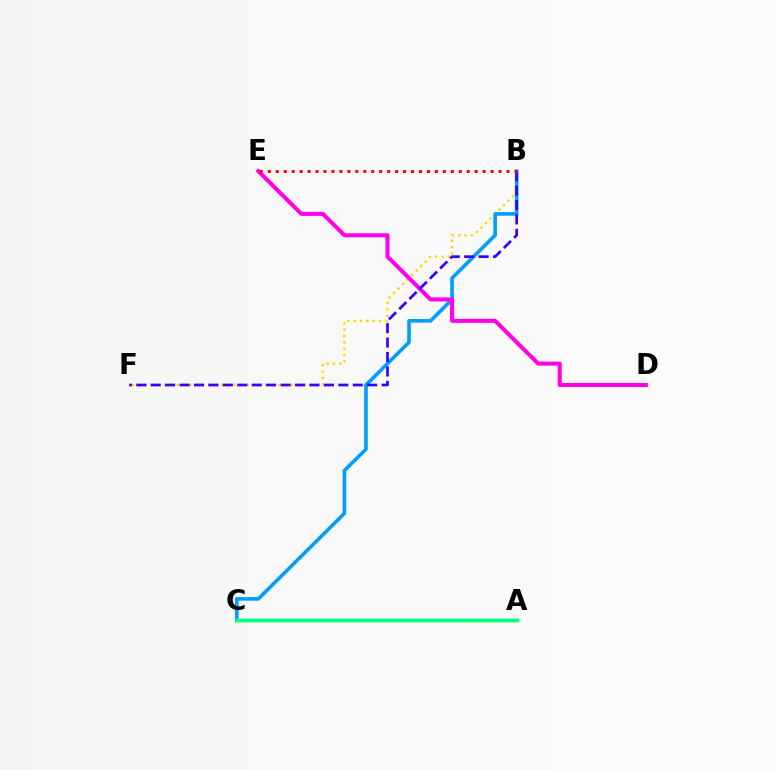{('B', 'F'): [{'color': '#ffd500', 'line_style': 'dotted', 'thickness': 1.72}, {'color': '#3700ff', 'line_style': 'dashed', 'thickness': 1.96}], ('B', 'C'): [{'color': '#009eff', 'line_style': 'solid', 'thickness': 2.61}], ('D', 'E'): [{'color': '#ff00ed', 'line_style': 'solid', 'thickness': 2.91}], ('A', 'C'): [{'color': '#4fff00', 'line_style': 'solid', 'thickness': 2.51}, {'color': '#00ff86', 'line_style': 'solid', 'thickness': 2.5}], ('B', 'E'): [{'color': '#ff0000', 'line_style': 'dotted', 'thickness': 2.16}]}